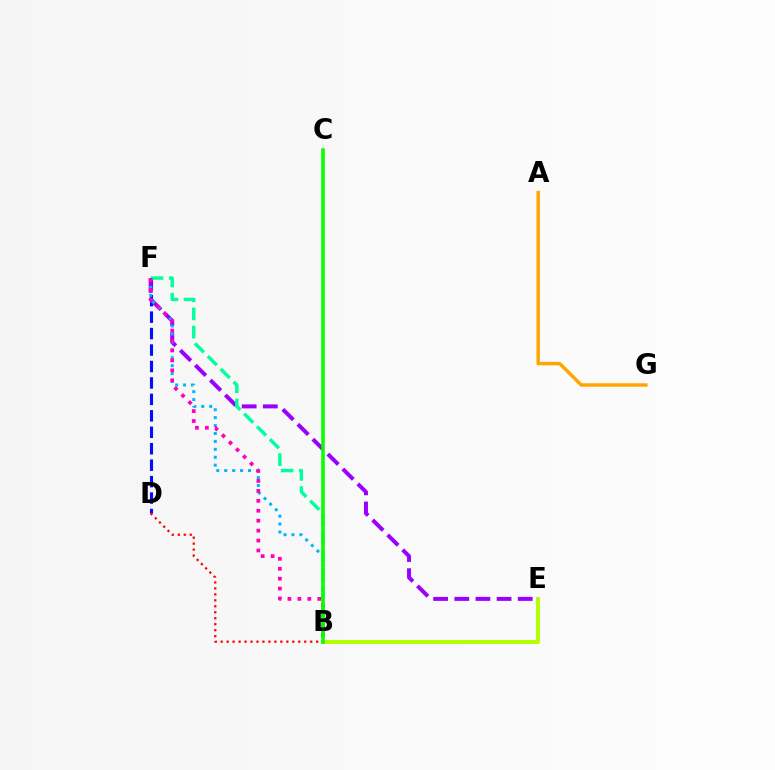{('D', 'F'): [{'color': '#0010ff', 'line_style': 'dashed', 'thickness': 2.23}], ('E', 'F'): [{'color': '#9b00ff', 'line_style': 'dashed', 'thickness': 2.87}], ('B', 'F'): [{'color': '#00b5ff', 'line_style': 'dotted', 'thickness': 2.15}, {'color': '#00ff9d', 'line_style': 'dashed', 'thickness': 2.47}, {'color': '#ff00bd', 'line_style': 'dotted', 'thickness': 2.7}], ('B', 'D'): [{'color': '#ff0000', 'line_style': 'dotted', 'thickness': 1.62}], ('B', 'E'): [{'color': '#b3ff00', 'line_style': 'solid', 'thickness': 2.84}], ('A', 'G'): [{'color': '#ffa500', 'line_style': 'solid', 'thickness': 2.49}], ('B', 'C'): [{'color': '#08ff00', 'line_style': 'solid', 'thickness': 2.56}]}